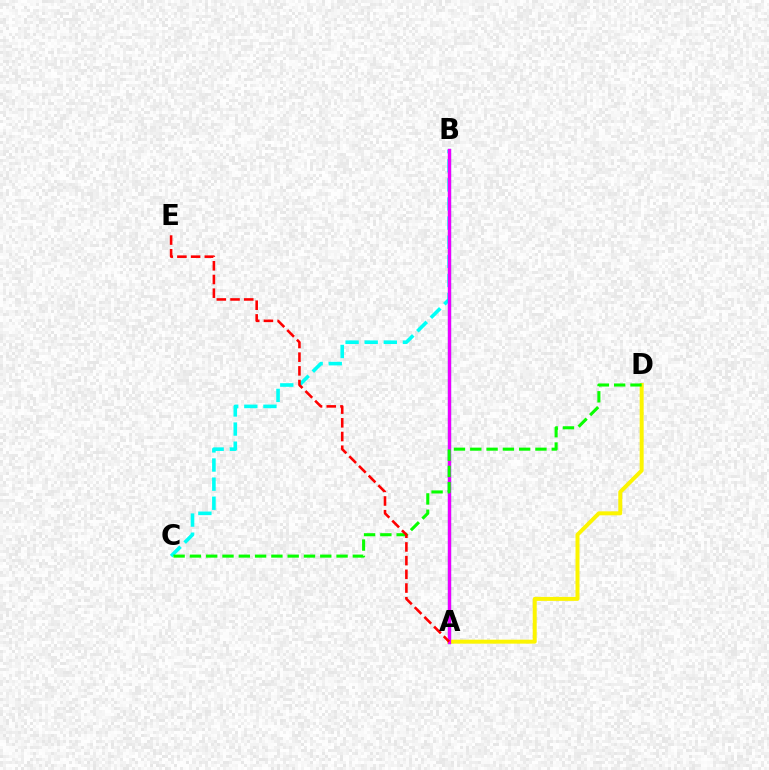{('B', 'C'): [{'color': '#00fff6', 'line_style': 'dashed', 'thickness': 2.6}], ('A', 'B'): [{'color': '#0010ff', 'line_style': 'solid', 'thickness': 2.31}, {'color': '#ee00ff', 'line_style': 'solid', 'thickness': 2.3}], ('A', 'D'): [{'color': '#fcf500', 'line_style': 'solid', 'thickness': 2.86}], ('C', 'D'): [{'color': '#08ff00', 'line_style': 'dashed', 'thickness': 2.21}], ('A', 'E'): [{'color': '#ff0000', 'line_style': 'dashed', 'thickness': 1.86}]}